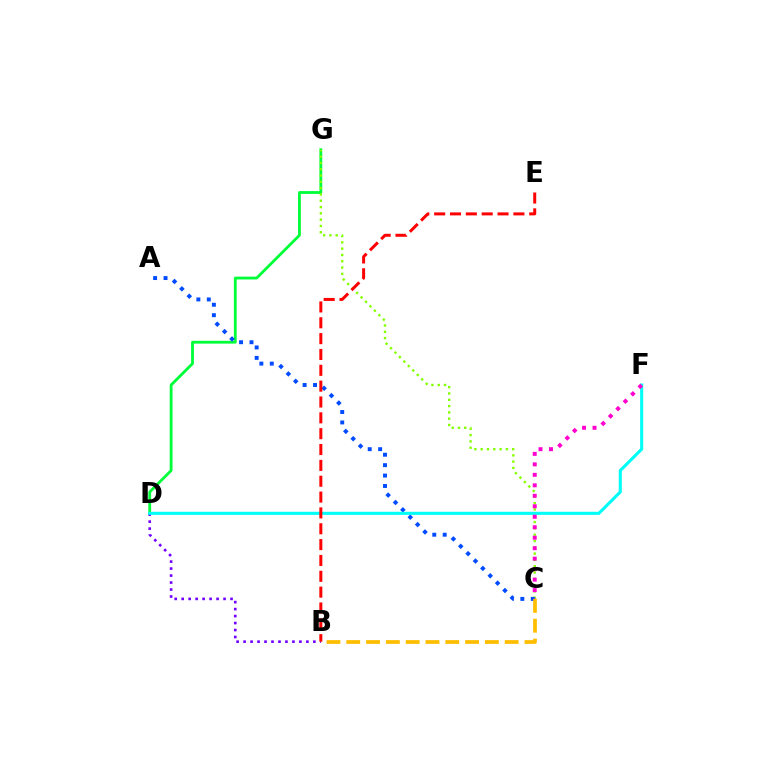{('D', 'G'): [{'color': '#00ff39', 'line_style': 'solid', 'thickness': 2.03}], ('B', 'D'): [{'color': '#7200ff', 'line_style': 'dotted', 'thickness': 1.9}], ('C', 'G'): [{'color': '#84ff00', 'line_style': 'dotted', 'thickness': 1.71}], ('A', 'C'): [{'color': '#004bff', 'line_style': 'dotted', 'thickness': 2.83}], ('B', 'C'): [{'color': '#ffbd00', 'line_style': 'dashed', 'thickness': 2.69}], ('D', 'F'): [{'color': '#00fff6', 'line_style': 'solid', 'thickness': 2.21}], ('C', 'F'): [{'color': '#ff00cf', 'line_style': 'dotted', 'thickness': 2.85}], ('B', 'E'): [{'color': '#ff0000', 'line_style': 'dashed', 'thickness': 2.15}]}